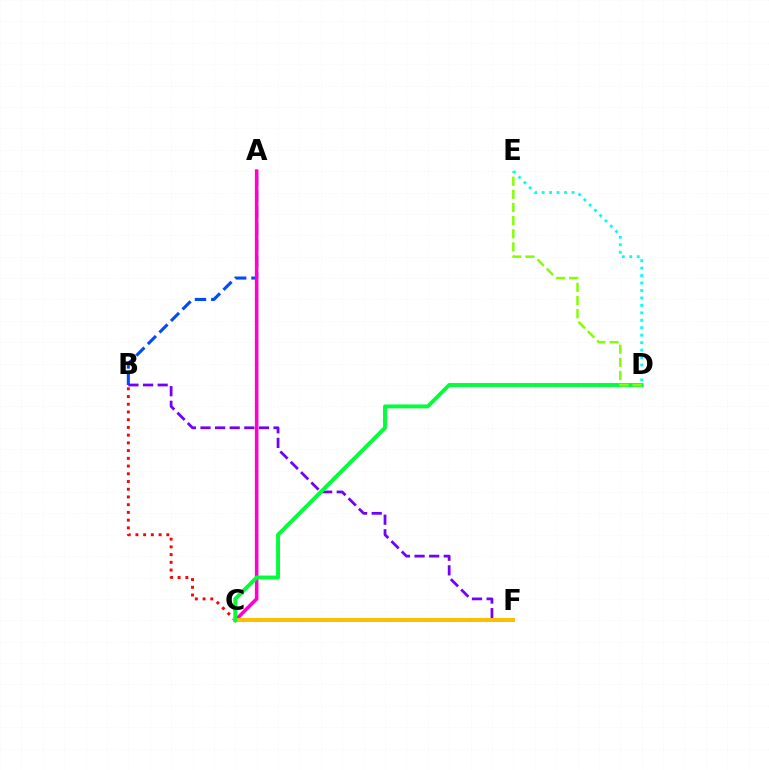{('A', 'B'): [{'color': '#004bff', 'line_style': 'dashed', 'thickness': 2.22}], ('B', 'C'): [{'color': '#ff0000', 'line_style': 'dotted', 'thickness': 2.1}], ('B', 'F'): [{'color': '#7200ff', 'line_style': 'dashed', 'thickness': 1.99}], ('A', 'C'): [{'color': '#ff00cf', 'line_style': 'solid', 'thickness': 2.57}], ('C', 'F'): [{'color': '#ffbd00', 'line_style': 'solid', 'thickness': 2.85}], ('C', 'D'): [{'color': '#00ff39', 'line_style': 'solid', 'thickness': 2.81}], ('D', 'E'): [{'color': '#84ff00', 'line_style': 'dashed', 'thickness': 1.79}, {'color': '#00fff6', 'line_style': 'dotted', 'thickness': 2.03}]}